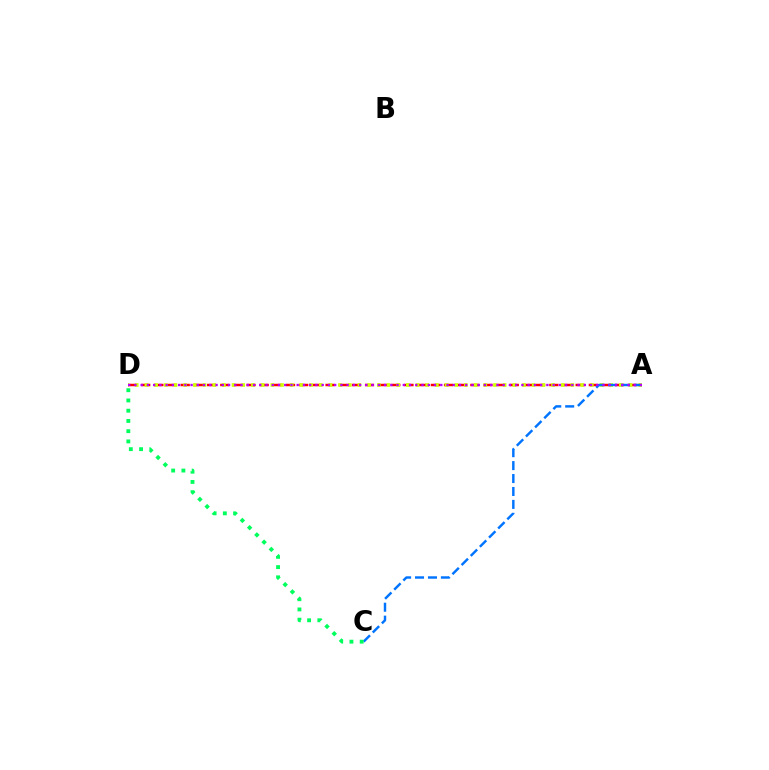{('A', 'D'): [{'color': '#ff0000', 'line_style': 'dashed', 'thickness': 1.79}, {'color': '#d1ff00', 'line_style': 'dotted', 'thickness': 2.63}, {'color': '#b900ff', 'line_style': 'dotted', 'thickness': 1.7}], ('A', 'C'): [{'color': '#0074ff', 'line_style': 'dashed', 'thickness': 1.76}], ('C', 'D'): [{'color': '#00ff5c', 'line_style': 'dotted', 'thickness': 2.78}]}